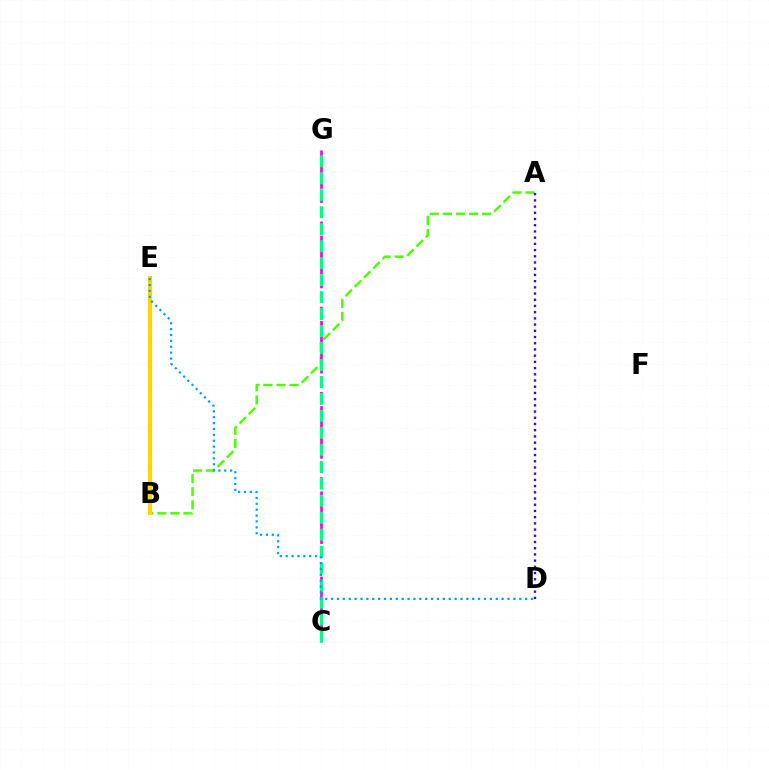{('B', 'E'): [{'color': '#ff0000', 'line_style': 'dashed', 'thickness': 1.6}, {'color': '#ffd500', 'line_style': 'solid', 'thickness': 2.99}], ('A', 'B'): [{'color': '#4fff00', 'line_style': 'dashed', 'thickness': 1.78}], ('C', 'G'): [{'color': '#ff00ed', 'line_style': 'dashed', 'thickness': 1.93}, {'color': '#00ff86', 'line_style': 'dashed', 'thickness': 2.31}], ('A', 'D'): [{'color': '#3700ff', 'line_style': 'dotted', 'thickness': 1.69}], ('D', 'E'): [{'color': '#009eff', 'line_style': 'dotted', 'thickness': 1.6}]}